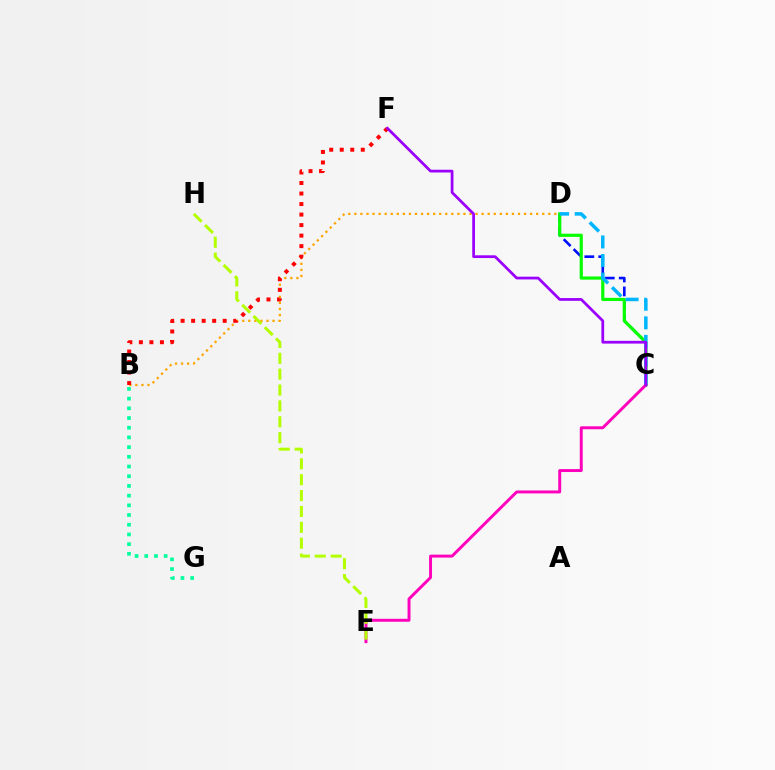{('C', 'D'): [{'color': '#0010ff', 'line_style': 'dashed', 'thickness': 1.9}, {'color': '#08ff00', 'line_style': 'solid', 'thickness': 2.29}, {'color': '#00b5ff', 'line_style': 'dashed', 'thickness': 2.52}], ('B', 'D'): [{'color': '#ffa500', 'line_style': 'dotted', 'thickness': 1.65}], ('C', 'E'): [{'color': '#ff00bd', 'line_style': 'solid', 'thickness': 2.12}], ('B', 'F'): [{'color': '#ff0000', 'line_style': 'dotted', 'thickness': 2.86}], ('C', 'F'): [{'color': '#9b00ff', 'line_style': 'solid', 'thickness': 1.98}], ('B', 'G'): [{'color': '#00ff9d', 'line_style': 'dotted', 'thickness': 2.64}], ('E', 'H'): [{'color': '#b3ff00', 'line_style': 'dashed', 'thickness': 2.16}]}